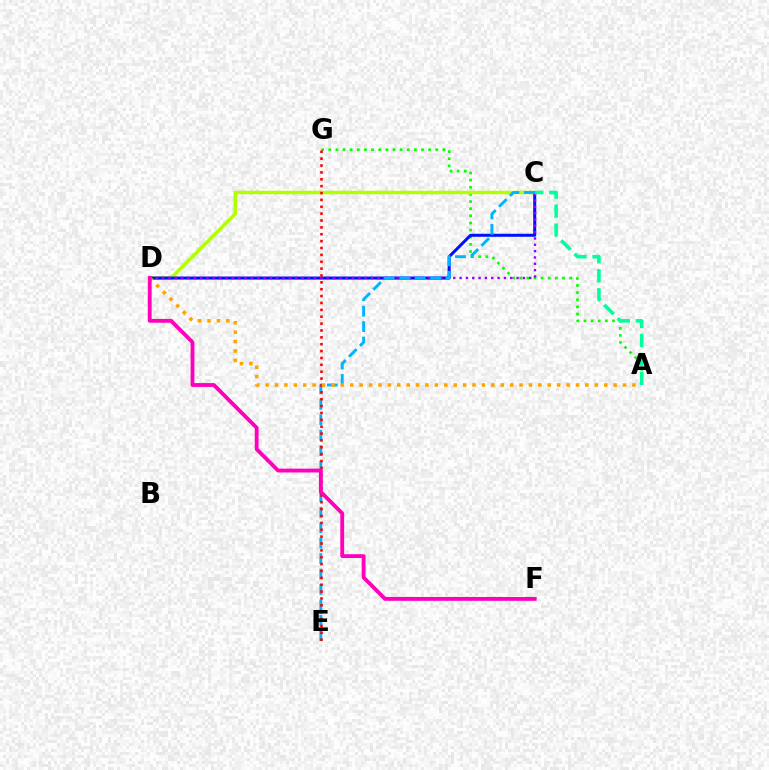{('A', 'G'): [{'color': '#08ff00', 'line_style': 'dotted', 'thickness': 1.94}], ('C', 'D'): [{'color': '#b3ff00', 'line_style': 'solid', 'thickness': 2.5}, {'color': '#0010ff', 'line_style': 'solid', 'thickness': 2.17}, {'color': '#9b00ff', 'line_style': 'dotted', 'thickness': 1.72}], ('C', 'E'): [{'color': '#00b5ff', 'line_style': 'dashed', 'thickness': 2.1}], ('E', 'G'): [{'color': '#ff0000', 'line_style': 'dotted', 'thickness': 1.87}], ('A', 'D'): [{'color': '#ffa500', 'line_style': 'dotted', 'thickness': 2.56}], ('A', 'C'): [{'color': '#00ff9d', 'line_style': 'dashed', 'thickness': 2.58}], ('D', 'F'): [{'color': '#ff00bd', 'line_style': 'solid', 'thickness': 2.76}]}